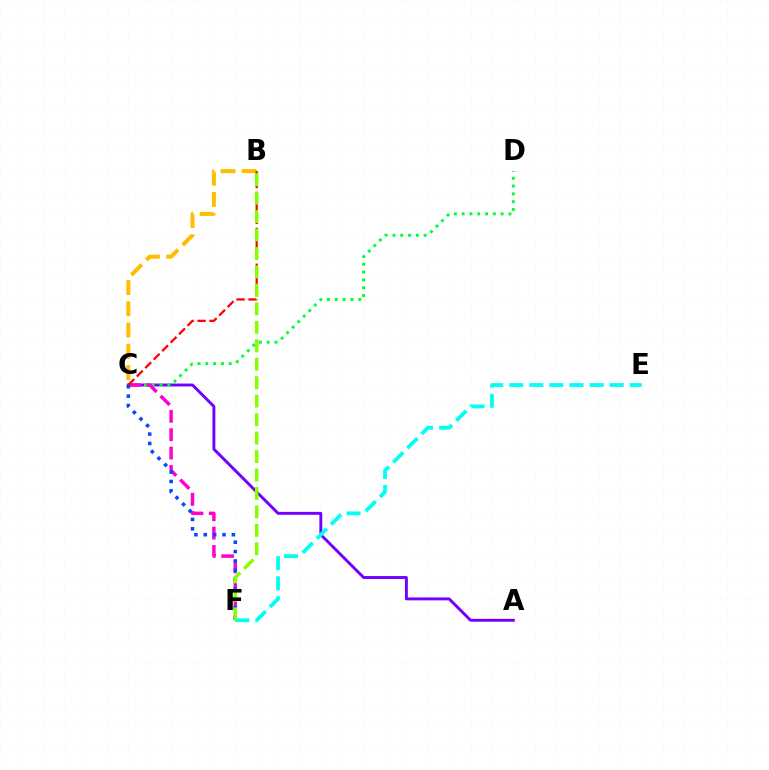{('A', 'C'): [{'color': '#7200ff', 'line_style': 'solid', 'thickness': 2.1}], ('C', 'D'): [{'color': '#00ff39', 'line_style': 'dotted', 'thickness': 2.12}], ('B', 'C'): [{'color': '#ffbd00', 'line_style': 'dashed', 'thickness': 2.88}, {'color': '#ff0000', 'line_style': 'dashed', 'thickness': 1.62}], ('C', 'F'): [{'color': '#ff00cf', 'line_style': 'dashed', 'thickness': 2.5}, {'color': '#004bff', 'line_style': 'dotted', 'thickness': 2.54}], ('E', 'F'): [{'color': '#00fff6', 'line_style': 'dashed', 'thickness': 2.73}], ('B', 'F'): [{'color': '#84ff00', 'line_style': 'dashed', 'thickness': 2.51}]}